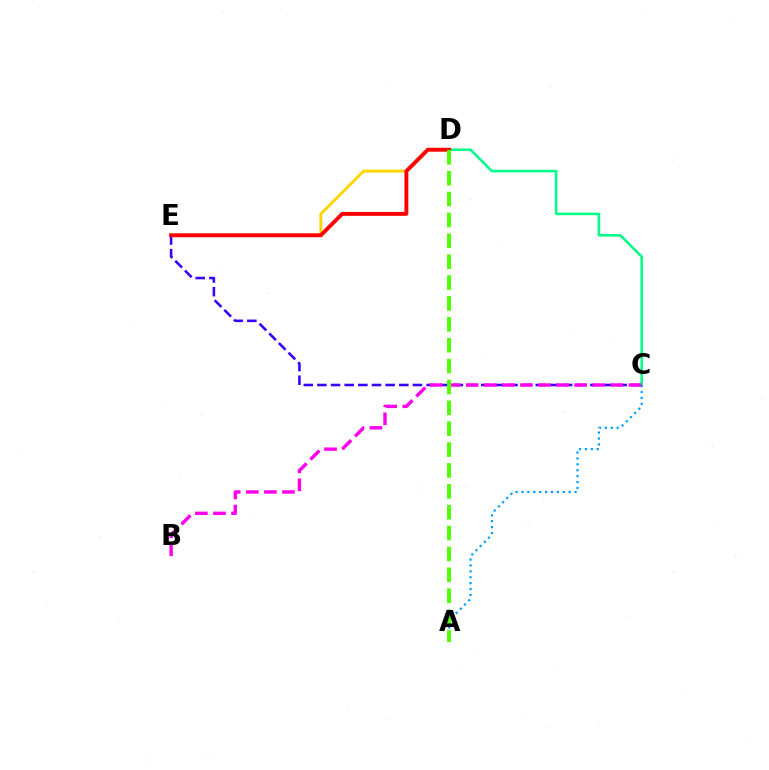{('C', 'D'): [{'color': '#00ff86', 'line_style': 'solid', 'thickness': 1.84}], ('D', 'E'): [{'color': '#ffd500', 'line_style': 'solid', 'thickness': 2.09}, {'color': '#ff0000', 'line_style': 'solid', 'thickness': 2.8}], ('C', 'E'): [{'color': '#3700ff', 'line_style': 'dashed', 'thickness': 1.85}], ('A', 'C'): [{'color': '#009eff', 'line_style': 'dotted', 'thickness': 1.6}], ('B', 'C'): [{'color': '#ff00ed', 'line_style': 'dashed', 'thickness': 2.46}], ('A', 'D'): [{'color': '#4fff00', 'line_style': 'dashed', 'thickness': 2.84}]}